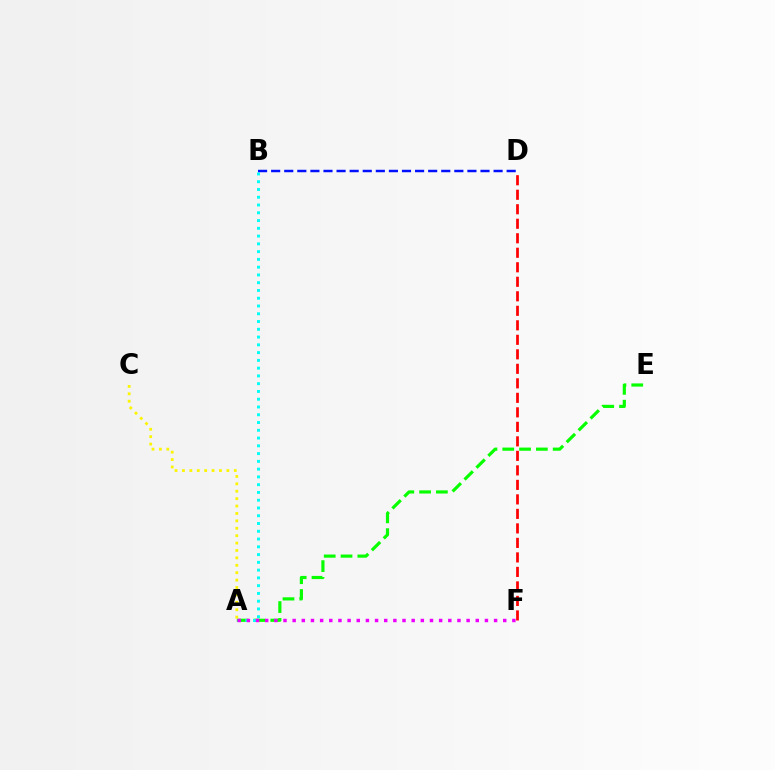{('A', 'E'): [{'color': '#08ff00', 'line_style': 'dashed', 'thickness': 2.28}], ('A', 'C'): [{'color': '#fcf500', 'line_style': 'dotted', 'thickness': 2.01}], ('A', 'B'): [{'color': '#00fff6', 'line_style': 'dotted', 'thickness': 2.11}], ('A', 'F'): [{'color': '#ee00ff', 'line_style': 'dotted', 'thickness': 2.49}], ('D', 'F'): [{'color': '#ff0000', 'line_style': 'dashed', 'thickness': 1.97}], ('B', 'D'): [{'color': '#0010ff', 'line_style': 'dashed', 'thickness': 1.78}]}